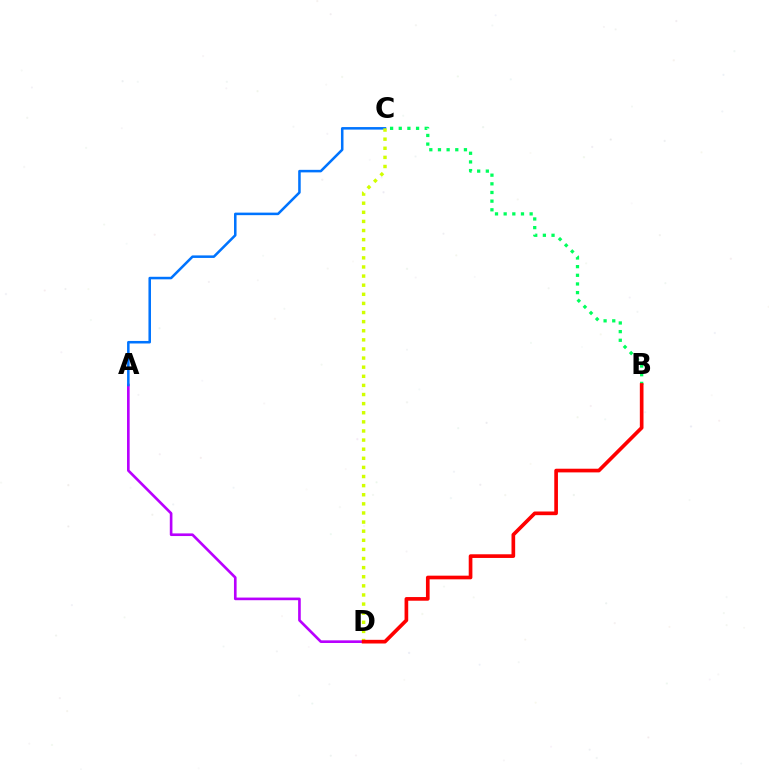{('A', 'D'): [{'color': '#b900ff', 'line_style': 'solid', 'thickness': 1.9}], ('A', 'C'): [{'color': '#0074ff', 'line_style': 'solid', 'thickness': 1.83}], ('B', 'C'): [{'color': '#00ff5c', 'line_style': 'dotted', 'thickness': 2.35}], ('C', 'D'): [{'color': '#d1ff00', 'line_style': 'dotted', 'thickness': 2.48}], ('B', 'D'): [{'color': '#ff0000', 'line_style': 'solid', 'thickness': 2.64}]}